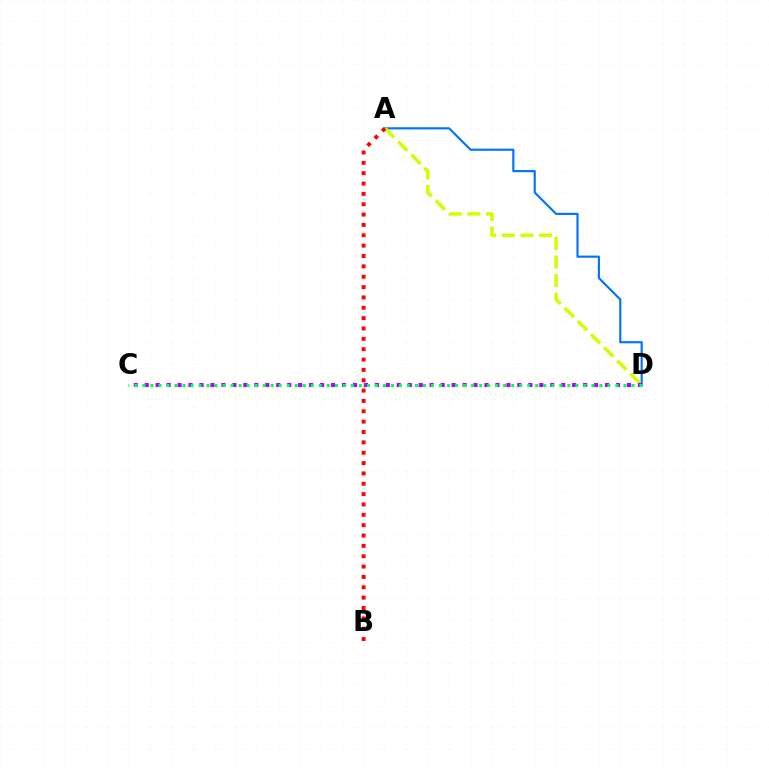{('A', 'D'): [{'color': '#0074ff', 'line_style': 'solid', 'thickness': 1.56}, {'color': '#d1ff00', 'line_style': 'dashed', 'thickness': 2.53}], ('A', 'B'): [{'color': '#ff0000', 'line_style': 'dotted', 'thickness': 2.81}], ('C', 'D'): [{'color': '#b900ff', 'line_style': 'dotted', 'thickness': 2.98}, {'color': '#00ff5c', 'line_style': 'dotted', 'thickness': 2.18}]}